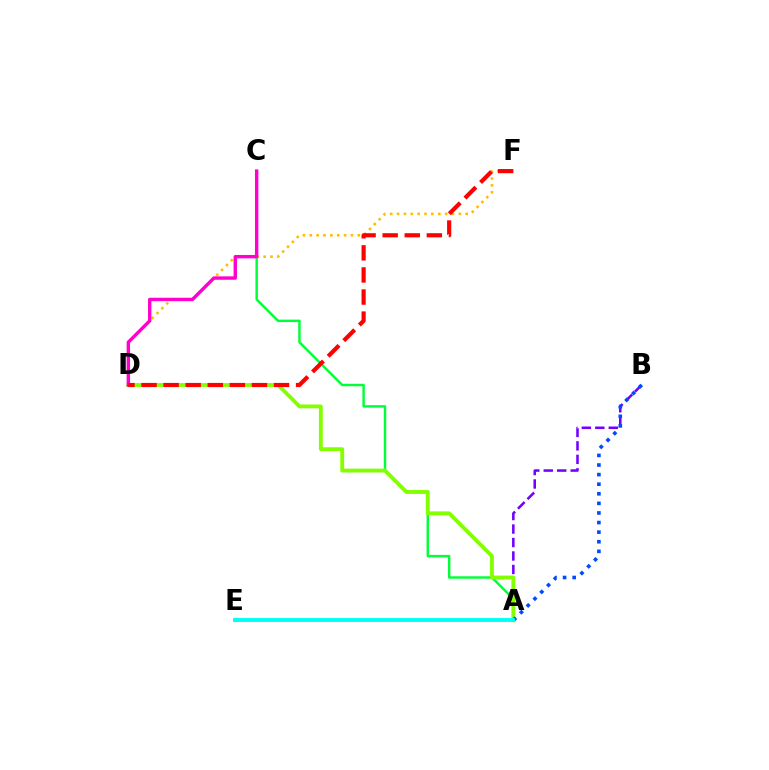{('A', 'C'): [{'color': '#00ff39', 'line_style': 'solid', 'thickness': 1.76}], ('A', 'B'): [{'color': '#7200ff', 'line_style': 'dashed', 'thickness': 1.83}, {'color': '#004bff', 'line_style': 'dotted', 'thickness': 2.61}], ('A', 'D'): [{'color': '#84ff00', 'line_style': 'solid', 'thickness': 2.77}], ('D', 'F'): [{'color': '#ffbd00', 'line_style': 'dotted', 'thickness': 1.87}, {'color': '#ff0000', 'line_style': 'dashed', 'thickness': 3.0}], ('C', 'D'): [{'color': '#ff00cf', 'line_style': 'solid', 'thickness': 2.44}], ('A', 'E'): [{'color': '#00fff6', 'line_style': 'solid', 'thickness': 2.79}]}